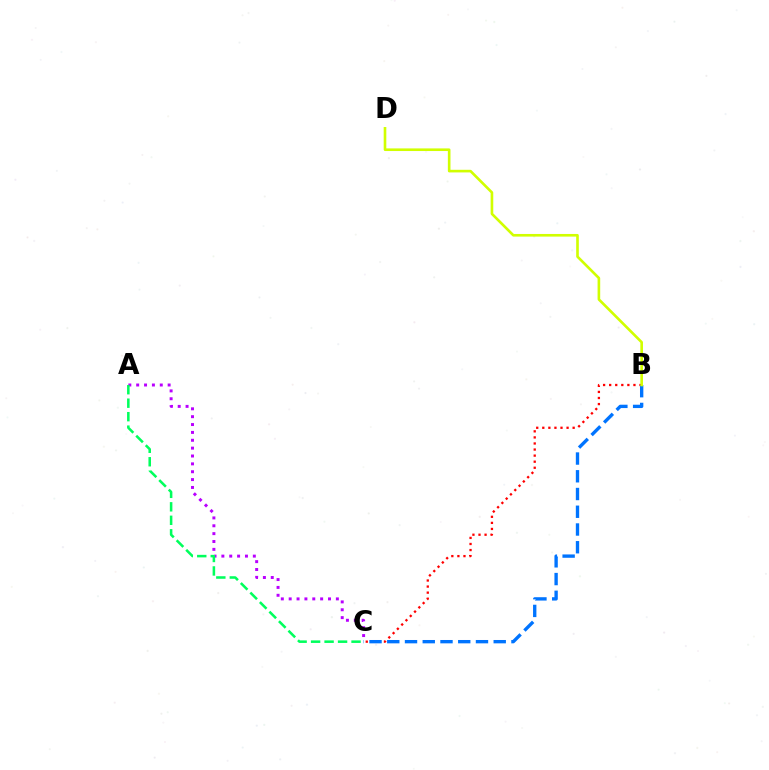{('B', 'C'): [{'color': '#ff0000', 'line_style': 'dotted', 'thickness': 1.65}, {'color': '#0074ff', 'line_style': 'dashed', 'thickness': 2.41}], ('B', 'D'): [{'color': '#d1ff00', 'line_style': 'solid', 'thickness': 1.89}], ('A', 'C'): [{'color': '#b900ff', 'line_style': 'dotted', 'thickness': 2.14}, {'color': '#00ff5c', 'line_style': 'dashed', 'thickness': 1.83}]}